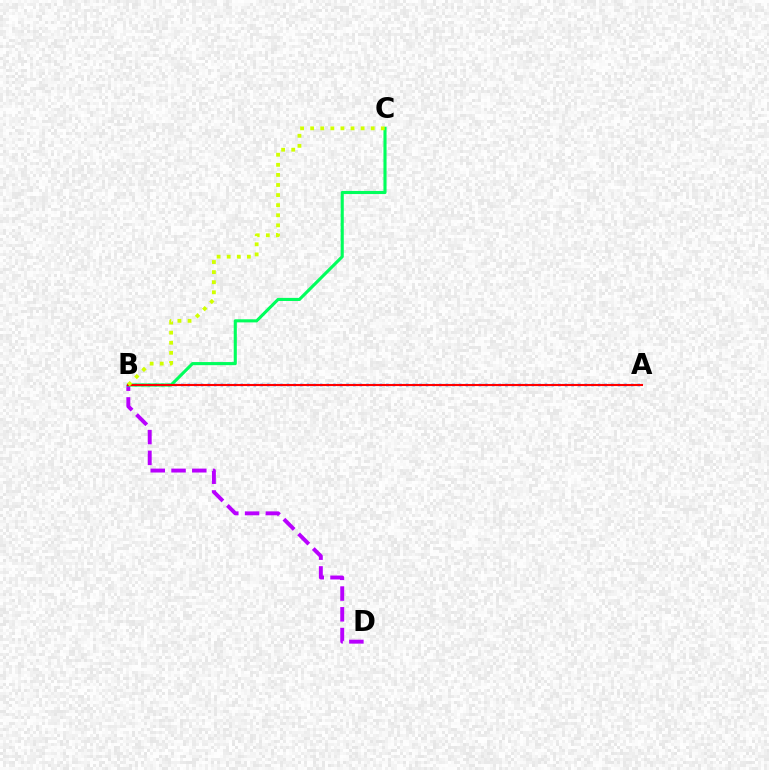{('B', 'D'): [{'color': '#b900ff', 'line_style': 'dashed', 'thickness': 2.82}], ('A', 'B'): [{'color': '#0074ff', 'line_style': 'dotted', 'thickness': 1.8}, {'color': '#ff0000', 'line_style': 'solid', 'thickness': 1.51}], ('B', 'C'): [{'color': '#00ff5c', 'line_style': 'solid', 'thickness': 2.23}, {'color': '#d1ff00', 'line_style': 'dotted', 'thickness': 2.74}]}